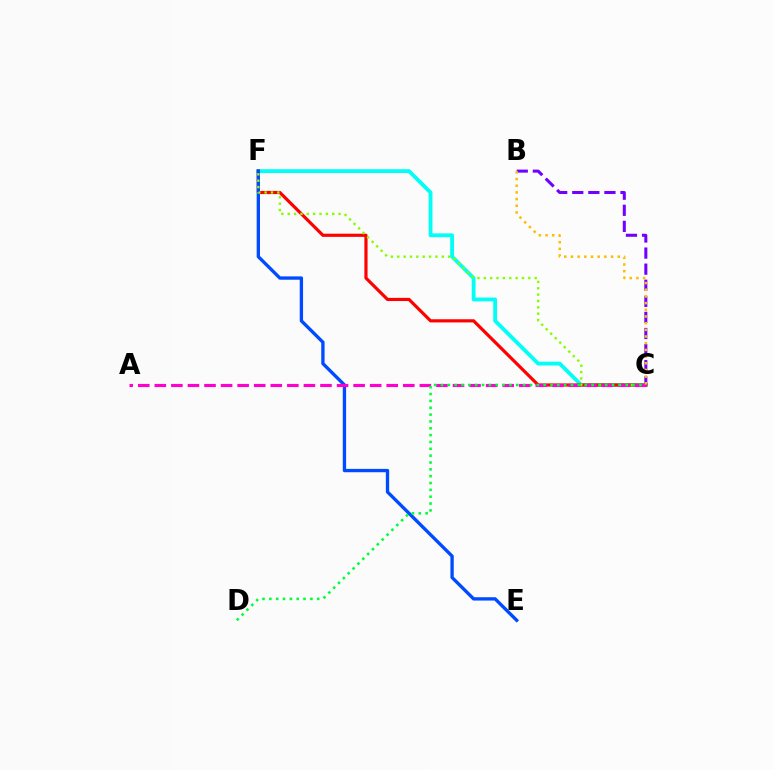{('C', 'F'): [{'color': '#00fff6', 'line_style': 'solid', 'thickness': 2.74}, {'color': '#ff0000', 'line_style': 'solid', 'thickness': 2.29}, {'color': '#84ff00', 'line_style': 'dotted', 'thickness': 1.73}], ('E', 'F'): [{'color': '#004bff', 'line_style': 'solid', 'thickness': 2.4}], ('B', 'C'): [{'color': '#7200ff', 'line_style': 'dashed', 'thickness': 2.18}, {'color': '#ffbd00', 'line_style': 'dotted', 'thickness': 1.82}], ('A', 'C'): [{'color': '#ff00cf', 'line_style': 'dashed', 'thickness': 2.25}], ('C', 'D'): [{'color': '#00ff39', 'line_style': 'dotted', 'thickness': 1.86}]}